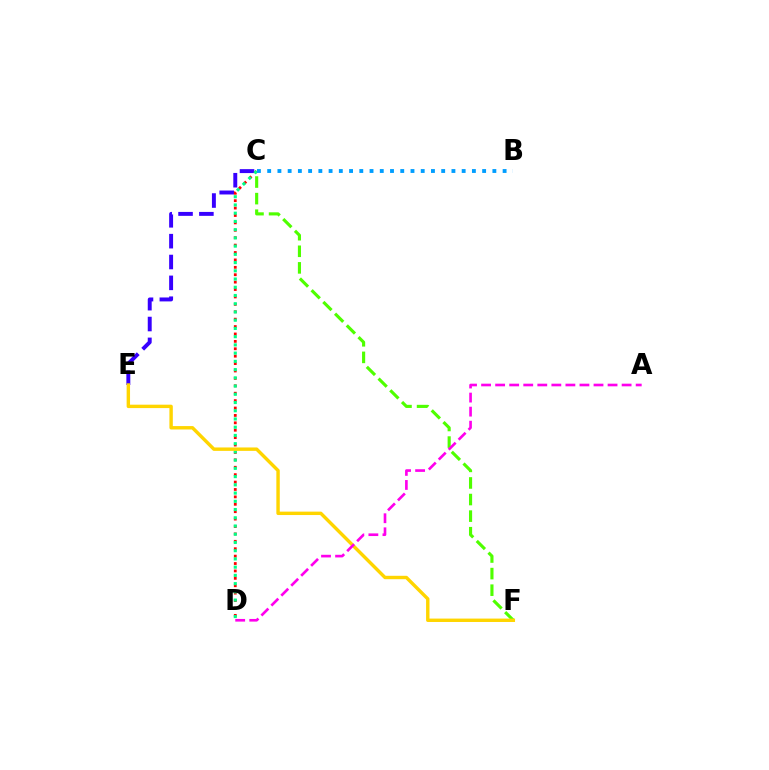{('C', 'F'): [{'color': '#4fff00', 'line_style': 'dashed', 'thickness': 2.25}], ('C', 'E'): [{'color': '#3700ff', 'line_style': 'dashed', 'thickness': 2.83}], ('C', 'D'): [{'color': '#ff0000', 'line_style': 'dotted', 'thickness': 2.01}, {'color': '#00ff86', 'line_style': 'dotted', 'thickness': 2.24}], ('E', 'F'): [{'color': '#ffd500', 'line_style': 'solid', 'thickness': 2.45}], ('A', 'D'): [{'color': '#ff00ed', 'line_style': 'dashed', 'thickness': 1.91}], ('B', 'C'): [{'color': '#009eff', 'line_style': 'dotted', 'thickness': 2.78}]}